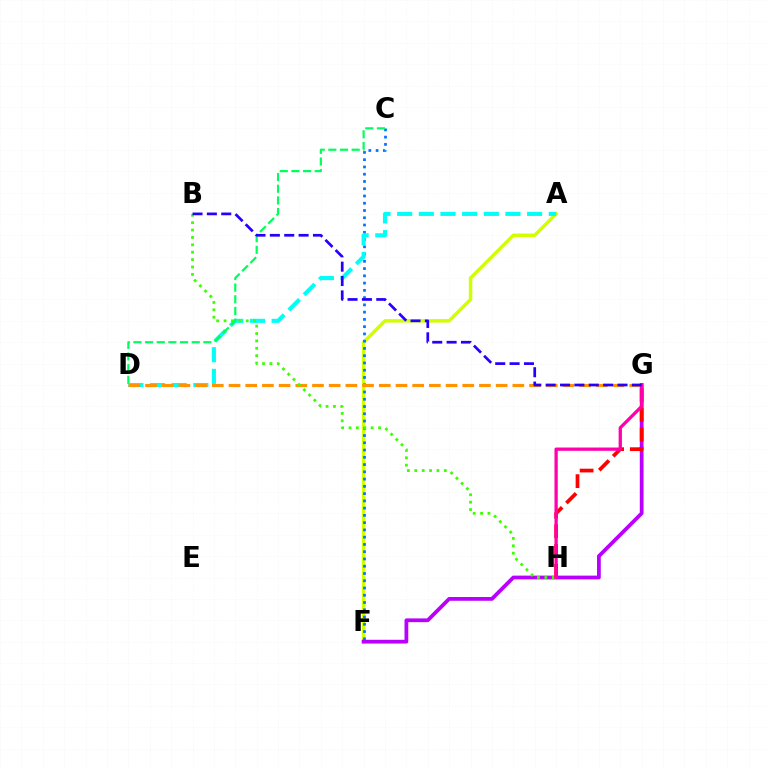{('A', 'F'): [{'color': '#d1ff00', 'line_style': 'solid', 'thickness': 2.49}], ('C', 'F'): [{'color': '#0074ff', 'line_style': 'dotted', 'thickness': 1.97}], ('F', 'G'): [{'color': '#b900ff', 'line_style': 'solid', 'thickness': 2.71}], ('A', 'D'): [{'color': '#00fff6', 'line_style': 'dashed', 'thickness': 2.94}], ('D', 'G'): [{'color': '#ff9400', 'line_style': 'dashed', 'thickness': 2.27}], ('B', 'H'): [{'color': '#3dff00', 'line_style': 'dotted', 'thickness': 2.01}], ('C', 'D'): [{'color': '#00ff5c', 'line_style': 'dashed', 'thickness': 1.58}], ('G', 'H'): [{'color': '#ff0000', 'line_style': 'dashed', 'thickness': 2.67}, {'color': '#ff00ac', 'line_style': 'solid', 'thickness': 2.36}], ('B', 'G'): [{'color': '#2500ff', 'line_style': 'dashed', 'thickness': 1.95}]}